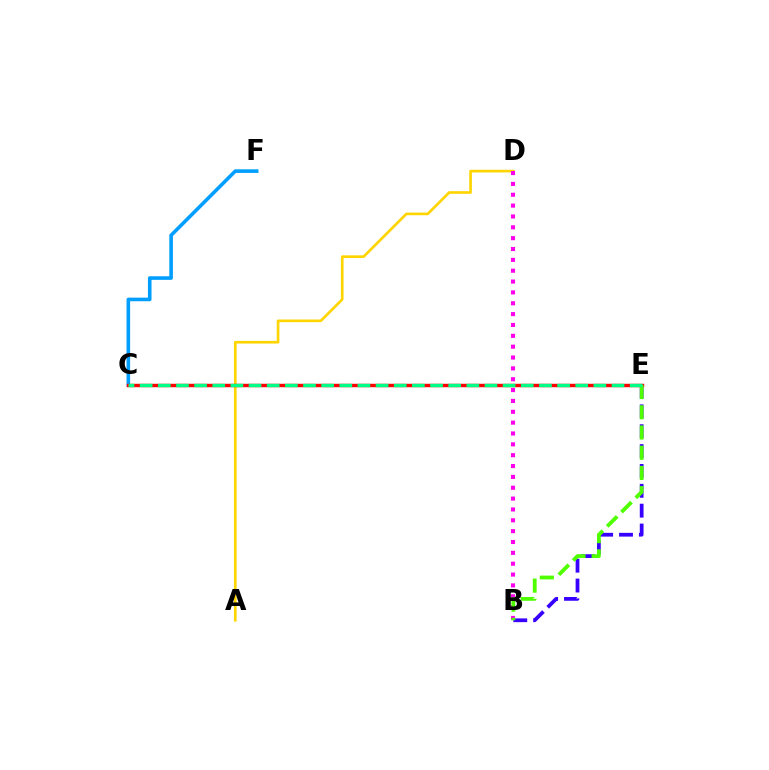{('B', 'E'): [{'color': '#3700ff', 'line_style': 'dashed', 'thickness': 2.7}, {'color': '#4fff00', 'line_style': 'dashed', 'thickness': 2.75}], ('C', 'F'): [{'color': '#009eff', 'line_style': 'solid', 'thickness': 2.59}], ('A', 'D'): [{'color': '#ffd500', 'line_style': 'solid', 'thickness': 1.91}], ('B', 'D'): [{'color': '#ff00ed', 'line_style': 'dotted', 'thickness': 2.95}], ('C', 'E'): [{'color': '#ff0000', 'line_style': 'solid', 'thickness': 2.47}, {'color': '#00ff86', 'line_style': 'dashed', 'thickness': 2.47}]}